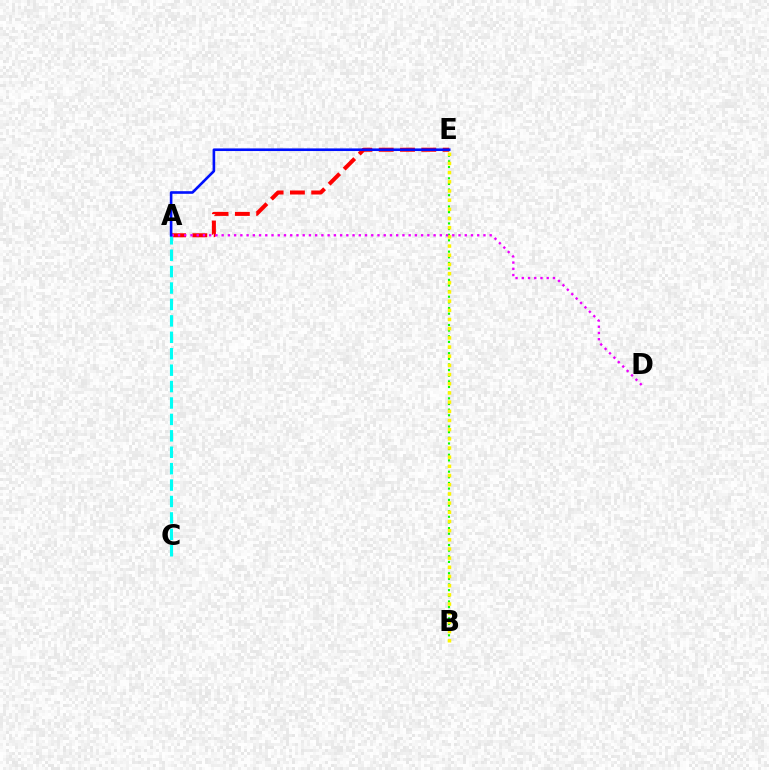{('A', 'E'): [{'color': '#ff0000', 'line_style': 'dashed', 'thickness': 2.89}, {'color': '#0010ff', 'line_style': 'solid', 'thickness': 1.88}], ('B', 'E'): [{'color': '#08ff00', 'line_style': 'dotted', 'thickness': 1.53}, {'color': '#fcf500', 'line_style': 'dotted', 'thickness': 2.49}], ('A', 'C'): [{'color': '#00fff6', 'line_style': 'dashed', 'thickness': 2.23}], ('A', 'D'): [{'color': '#ee00ff', 'line_style': 'dotted', 'thickness': 1.69}]}